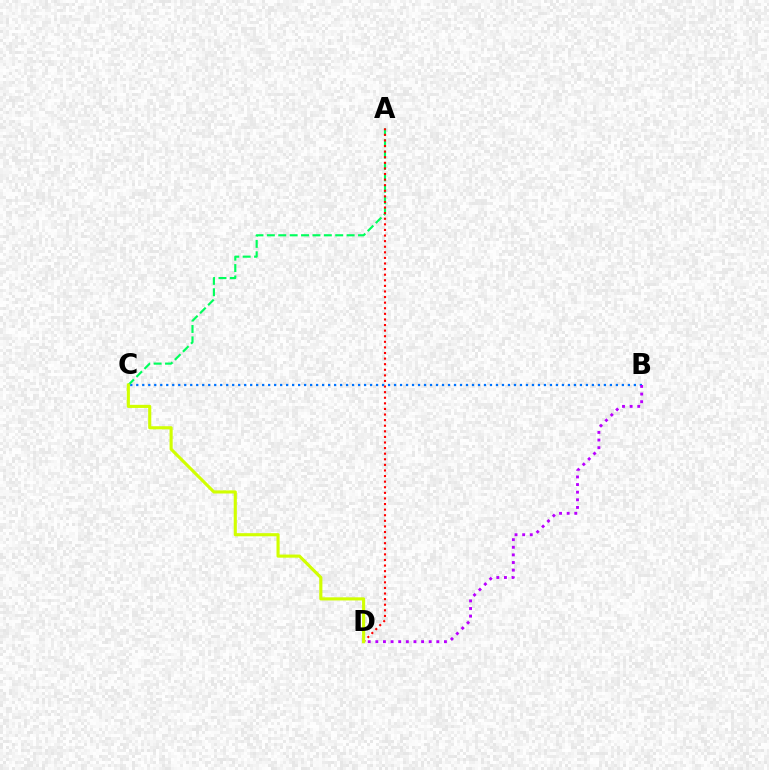{('B', 'C'): [{'color': '#0074ff', 'line_style': 'dotted', 'thickness': 1.63}], ('A', 'C'): [{'color': '#00ff5c', 'line_style': 'dashed', 'thickness': 1.55}], ('B', 'D'): [{'color': '#b900ff', 'line_style': 'dotted', 'thickness': 2.07}], ('A', 'D'): [{'color': '#ff0000', 'line_style': 'dotted', 'thickness': 1.52}], ('C', 'D'): [{'color': '#d1ff00', 'line_style': 'solid', 'thickness': 2.24}]}